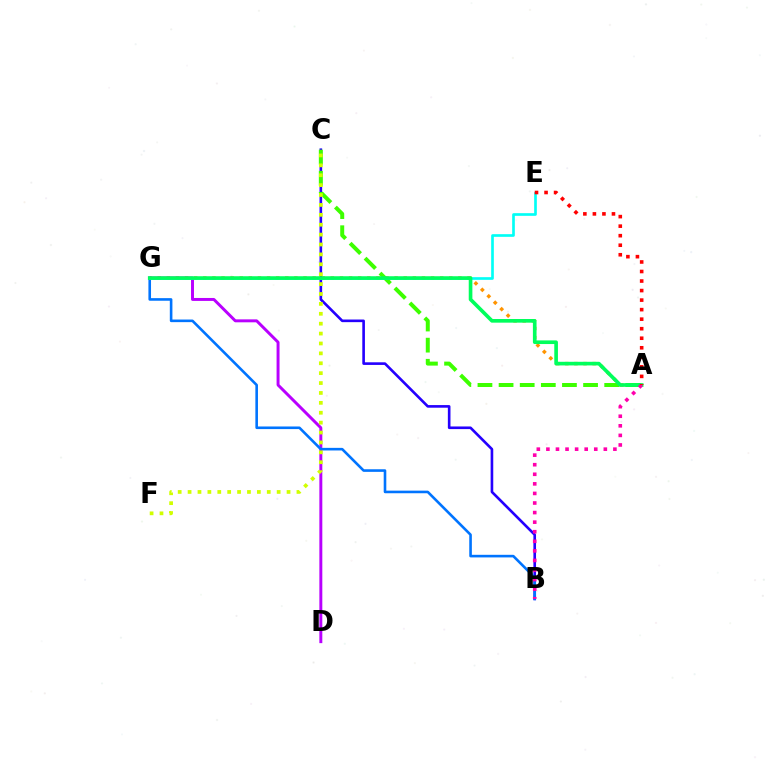{('A', 'G'): [{'color': '#ff9400', 'line_style': 'dotted', 'thickness': 2.48}, {'color': '#00ff5c', 'line_style': 'solid', 'thickness': 2.63}], ('B', 'C'): [{'color': '#2500ff', 'line_style': 'solid', 'thickness': 1.89}], ('A', 'C'): [{'color': '#3dff00', 'line_style': 'dashed', 'thickness': 2.87}], ('D', 'G'): [{'color': '#b900ff', 'line_style': 'solid', 'thickness': 2.13}], ('B', 'G'): [{'color': '#0074ff', 'line_style': 'solid', 'thickness': 1.88}], ('E', 'G'): [{'color': '#00fff6', 'line_style': 'solid', 'thickness': 1.92}], ('A', 'B'): [{'color': '#ff00ac', 'line_style': 'dotted', 'thickness': 2.6}], ('A', 'E'): [{'color': '#ff0000', 'line_style': 'dotted', 'thickness': 2.59}], ('C', 'F'): [{'color': '#d1ff00', 'line_style': 'dotted', 'thickness': 2.69}]}